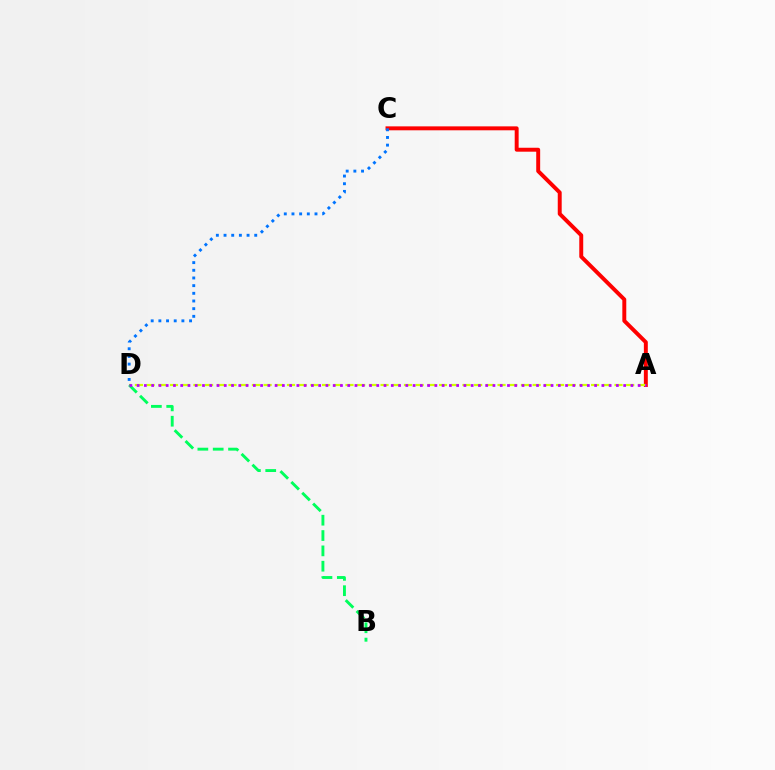{('A', 'C'): [{'color': '#ff0000', 'line_style': 'solid', 'thickness': 2.84}], ('C', 'D'): [{'color': '#0074ff', 'line_style': 'dotted', 'thickness': 2.09}], ('A', 'D'): [{'color': '#d1ff00', 'line_style': 'dashed', 'thickness': 1.59}, {'color': '#b900ff', 'line_style': 'dotted', 'thickness': 1.97}], ('B', 'D'): [{'color': '#00ff5c', 'line_style': 'dashed', 'thickness': 2.08}]}